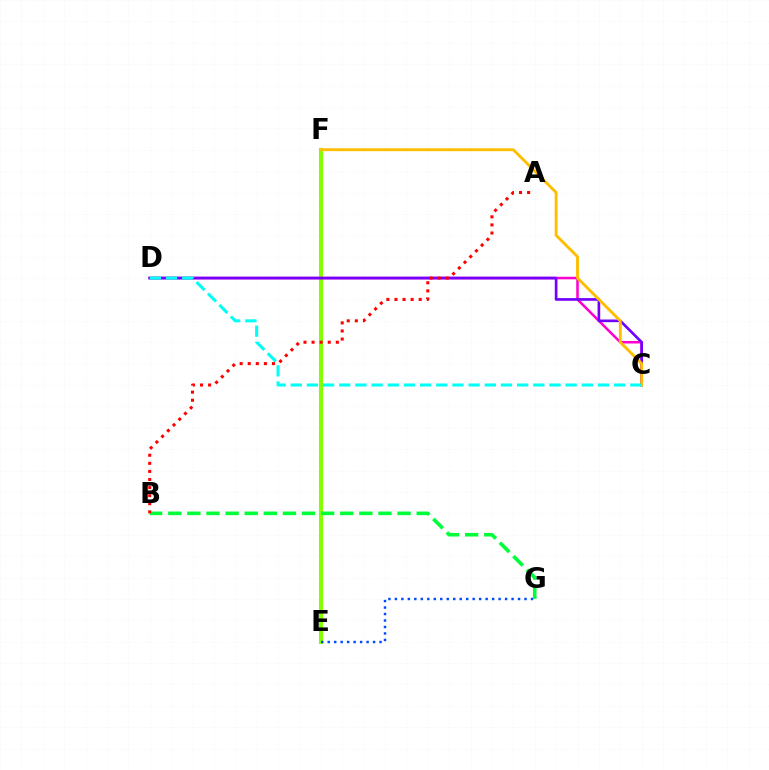{('E', 'F'): [{'color': '#84ff00', 'line_style': 'solid', 'thickness': 2.94}], ('C', 'D'): [{'color': '#ff00cf', 'line_style': 'solid', 'thickness': 1.83}, {'color': '#7200ff', 'line_style': 'solid', 'thickness': 1.92}, {'color': '#00fff6', 'line_style': 'dashed', 'thickness': 2.2}], ('E', 'G'): [{'color': '#004bff', 'line_style': 'dotted', 'thickness': 1.76}], ('C', 'F'): [{'color': '#ffbd00', 'line_style': 'solid', 'thickness': 2.07}], ('B', 'G'): [{'color': '#00ff39', 'line_style': 'dashed', 'thickness': 2.6}], ('A', 'B'): [{'color': '#ff0000', 'line_style': 'dotted', 'thickness': 2.2}]}